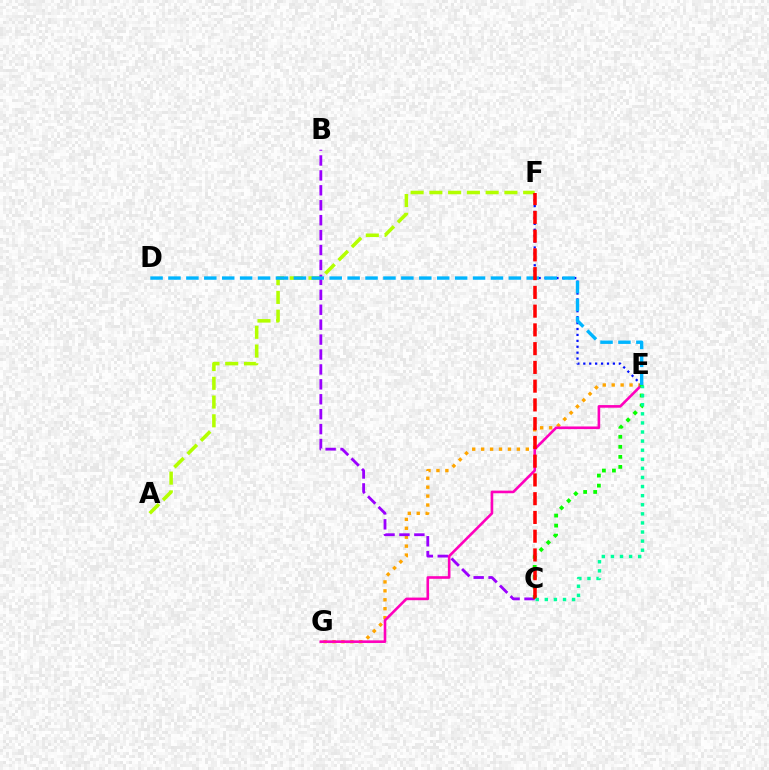{('A', 'F'): [{'color': '#b3ff00', 'line_style': 'dashed', 'thickness': 2.55}], ('E', 'G'): [{'color': '#ffa500', 'line_style': 'dotted', 'thickness': 2.43}, {'color': '#ff00bd', 'line_style': 'solid', 'thickness': 1.89}], ('B', 'C'): [{'color': '#9b00ff', 'line_style': 'dashed', 'thickness': 2.03}], ('E', 'F'): [{'color': '#0010ff', 'line_style': 'dotted', 'thickness': 1.61}], ('D', 'E'): [{'color': '#00b5ff', 'line_style': 'dashed', 'thickness': 2.43}], ('C', 'E'): [{'color': '#08ff00', 'line_style': 'dotted', 'thickness': 2.73}, {'color': '#00ff9d', 'line_style': 'dotted', 'thickness': 2.47}], ('C', 'F'): [{'color': '#ff0000', 'line_style': 'dashed', 'thickness': 2.55}]}